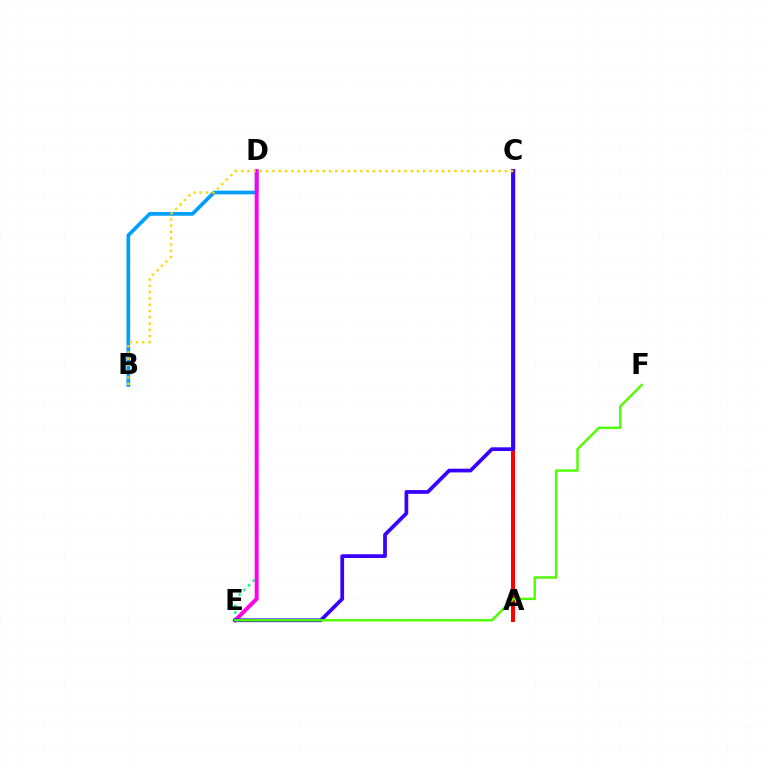{('D', 'E'): [{'color': '#00ff86', 'line_style': 'dotted', 'thickness': 1.79}, {'color': '#ff00ed', 'line_style': 'solid', 'thickness': 2.83}], ('A', 'C'): [{'color': '#ff0000', 'line_style': 'solid', 'thickness': 2.87}], ('B', 'D'): [{'color': '#009eff', 'line_style': 'solid', 'thickness': 2.66}], ('C', 'E'): [{'color': '#3700ff', 'line_style': 'solid', 'thickness': 2.69}], ('B', 'C'): [{'color': '#ffd500', 'line_style': 'dotted', 'thickness': 1.71}], ('E', 'F'): [{'color': '#4fff00', 'line_style': 'solid', 'thickness': 1.73}]}